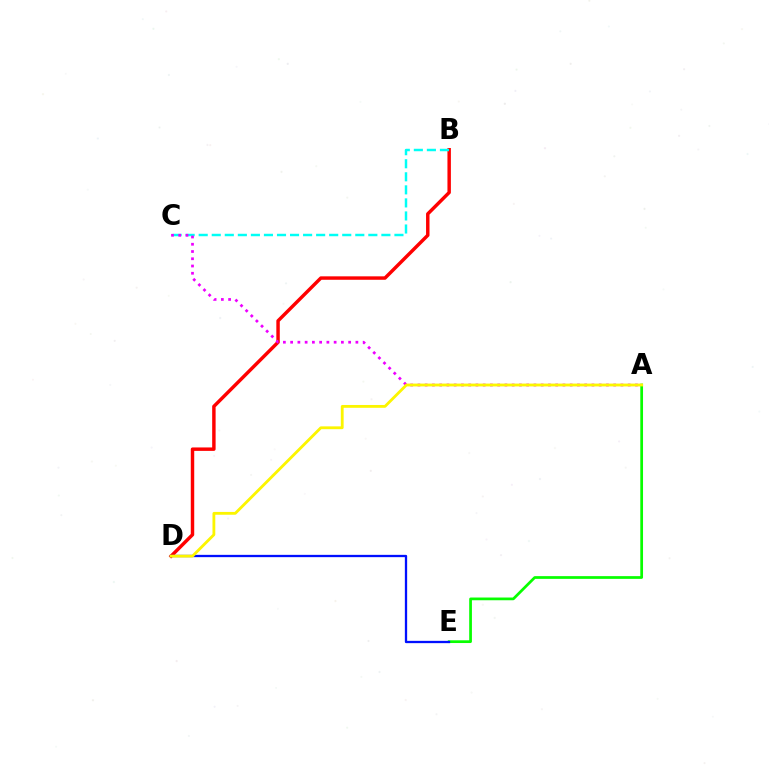{('B', 'D'): [{'color': '#ff0000', 'line_style': 'solid', 'thickness': 2.48}], ('B', 'C'): [{'color': '#00fff6', 'line_style': 'dashed', 'thickness': 1.77}], ('A', 'E'): [{'color': '#08ff00', 'line_style': 'solid', 'thickness': 1.97}], ('D', 'E'): [{'color': '#0010ff', 'line_style': 'solid', 'thickness': 1.66}], ('A', 'C'): [{'color': '#ee00ff', 'line_style': 'dotted', 'thickness': 1.97}], ('A', 'D'): [{'color': '#fcf500', 'line_style': 'solid', 'thickness': 2.03}]}